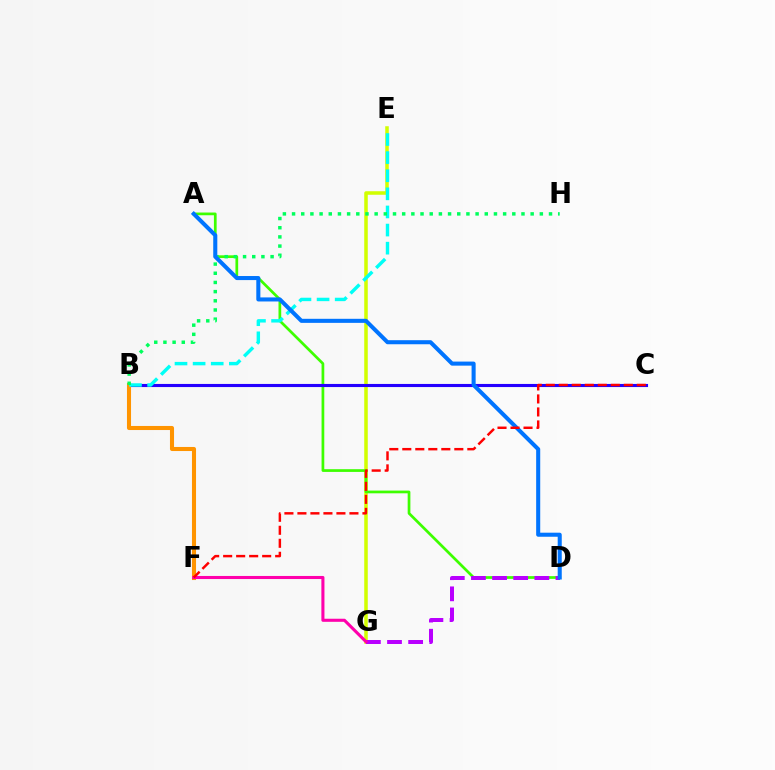{('E', 'G'): [{'color': '#d1ff00', 'line_style': 'solid', 'thickness': 2.54}], ('A', 'D'): [{'color': '#3dff00', 'line_style': 'solid', 'thickness': 1.96}, {'color': '#0074ff', 'line_style': 'solid', 'thickness': 2.92}], ('D', 'G'): [{'color': '#b900ff', 'line_style': 'dashed', 'thickness': 2.87}], ('B', 'C'): [{'color': '#2500ff', 'line_style': 'solid', 'thickness': 2.24}], ('B', 'F'): [{'color': '#ff9400', 'line_style': 'solid', 'thickness': 2.93}], ('B', 'E'): [{'color': '#00fff6', 'line_style': 'dashed', 'thickness': 2.46}], ('F', 'G'): [{'color': '#ff00ac', 'line_style': 'solid', 'thickness': 2.21}], ('B', 'H'): [{'color': '#00ff5c', 'line_style': 'dotted', 'thickness': 2.49}], ('C', 'F'): [{'color': '#ff0000', 'line_style': 'dashed', 'thickness': 1.77}]}